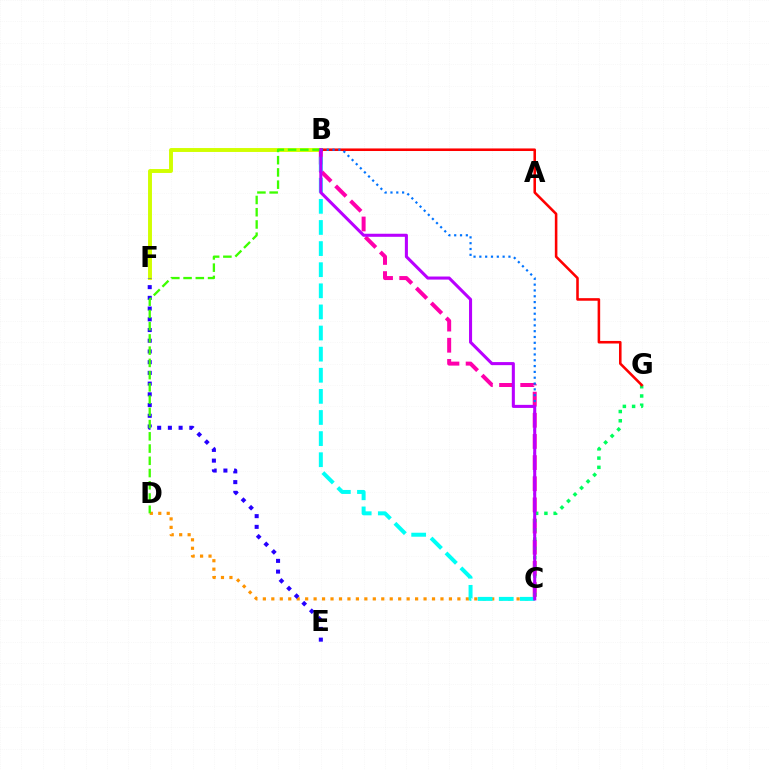{('C', 'D'): [{'color': '#ff9400', 'line_style': 'dotted', 'thickness': 2.3}], ('B', 'F'): [{'color': '#d1ff00', 'line_style': 'solid', 'thickness': 2.82}], ('E', 'F'): [{'color': '#2500ff', 'line_style': 'dotted', 'thickness': 2.91}], ('B', 'C'): [{'color': '#ff00ac', 'line_style': 'dashed', 'thickness': 2.87}, {'color': '#00fff6', 'line_style': 'dashed', 'thickness': 2.87}, {'color': '#0074ff', 'line_style': 'dotted', 'thickness': 1.58}, {'color': '#b900ff', 'line_style': 'solid', 'thickness': 2.2}], ('C', 'G'): [{'color': '#00ff5c', 'line_style': 'dotted', 'thickness': 2.51}], ('B', 'G'): [{'color': '#ff0000', 'line_style': 'solid', 'thickness': 1.85}], ('B', 'D'): [{'color': '#3dff00', 'line_style': 'dashed', 'thickness': 1.66}]}